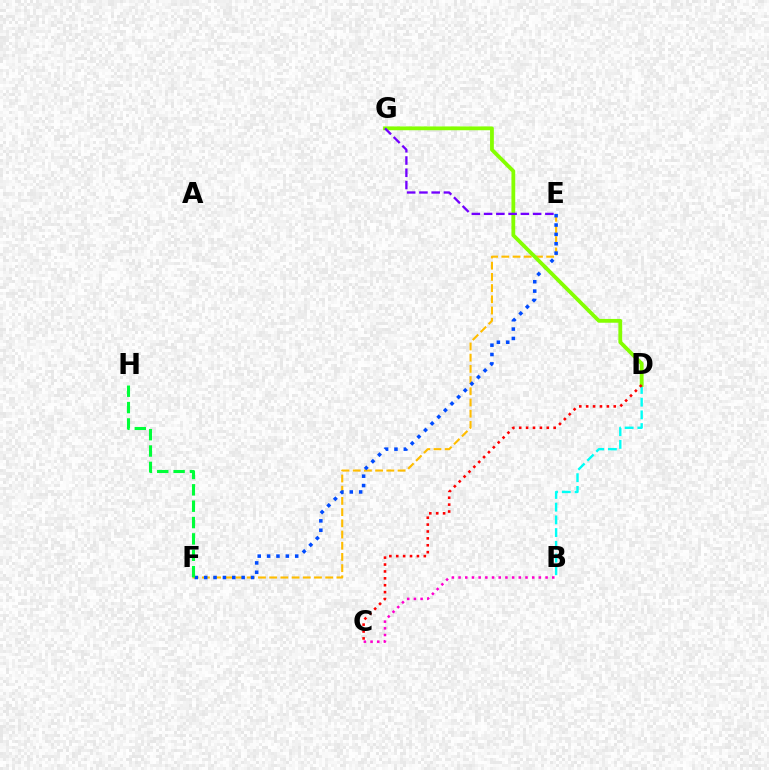{('B', 'D'): [{'color': '#00fff6', 'line_style': 'dashed', 'thickness': 1.73}], ('E', 'F'): [{'color': '#ffbd00', 'line_style': 'dashed', 'thickness': 1.52}, {'color': '#004bff', 'line_style': 'dotted', 'thickness': 2.55}], ('F', 'H'): [{'color': '#00ff39', 'line_style': 'dashed', 'thickness': 2.22}], ('D', 'G'): [{'color': '#84ff00', 'line_style': 'solid', 'thickness': 2.73}], ('B', 'C'): [{'color': '#ff00cf', 'line_style': 'dotted', 'thickness': 1.82}], ('E', 'G'): [{'color': '#7200ff', 'line_style': 'dashed', 'thickness': 1.66}], ('C', 'D'): [{'color': '#ff0000', 'line_style': 'dotted', 'thickness': 1.87}]}